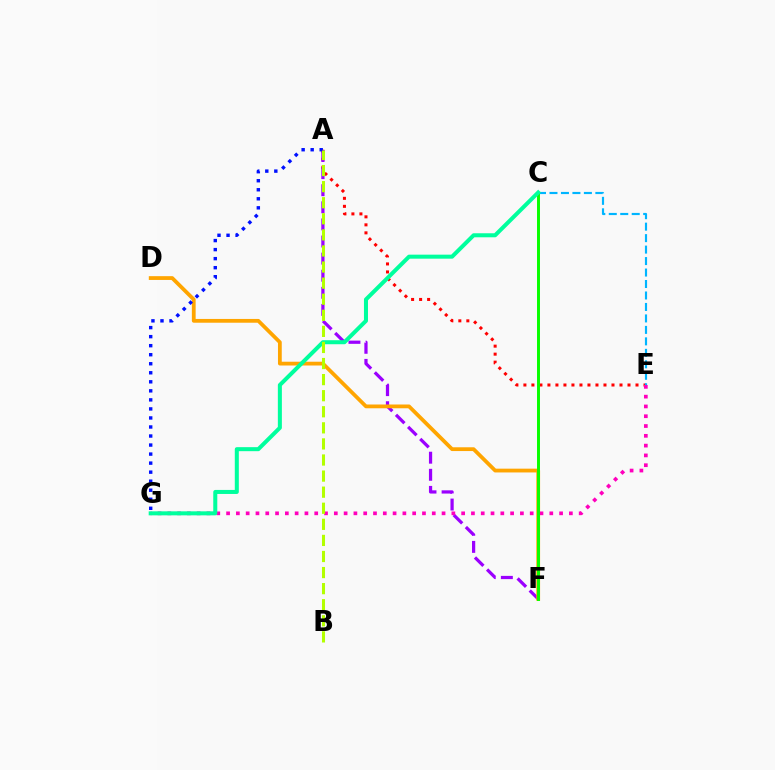{('A', 'E'): [{'color': '#ff0000', 'line_style': 'dotted', 'thickness': 2.18}], ('A', 'F'): [{'color': '#9b00ff', 'line_style': 'dashed', 'thickness': 2.32}], ('D', 'F'): [{'color': '#ffa500', 'line_style': 'solid', 'thickness': 2.72}], ('A', 'G'): [{'color': '#0010ff', 'line_style': 'dotted', 'thickness': 2.45}], ('C', 'E'): [{'color': '#00b5ff', 'line_style': 'dashed', 'thickness': 1.56}], ('E', 'G'): [{'color': '#ff00bd', 'line_style': 'dotted', 'thickness': 2.66}], ('C', 'F'): [{'color': '#08ff00', 'line_style': 'solid', 'thickness': 2.12}], ('C', 'G'): [{'color': '#00ff9d', 'line_style': 'solid', 'thickness': 2.9}], ('A', 'B'): [{'color': '#b3ff00', 'line_style': 'dashed', 'thickness': 2.18}]}